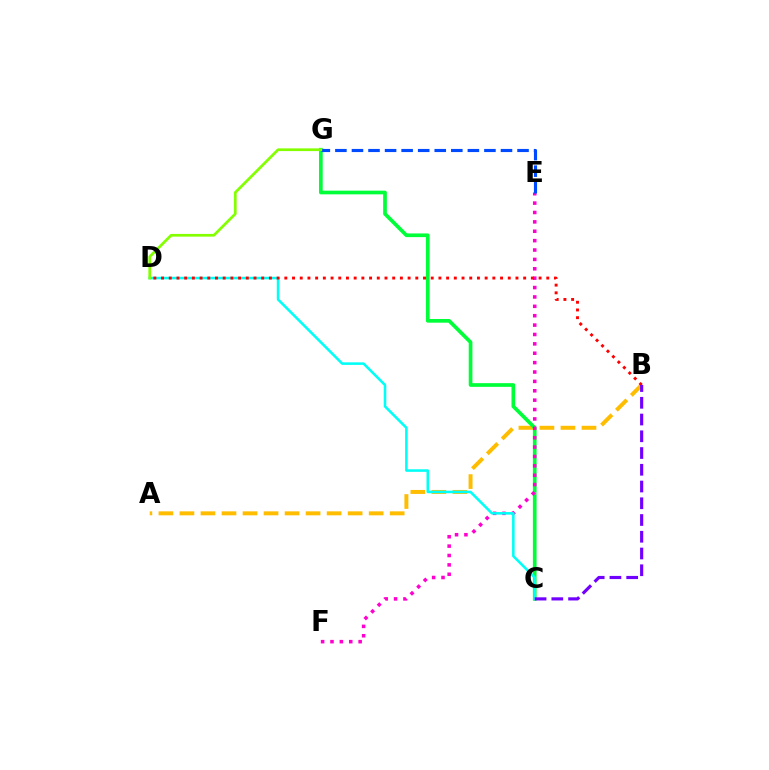{('A', 'B'): [{'color': '#ffbd00', 'line_style': 'dashed', 'thickness': 2.86}], ('C', 'G'): [{'color': '#00ff39', 'line_style': 'solid', 'thickness': 2.65}], ('E', 'F'): [{'color': '#ff00cf', 'line_style': 'dotted', 'thickness': 2.55}], ('E', 'G'): [{'color': '#004bff', 'line_style': 'dashed', 'thickness': 2.25}], ('C', 'D'): [{'color': '#00fff6', 'line_style': 'solid', 'thickness': 1.85}], ('D', 'G'): [{'color': '#84ff00', 'line_style': 'solid', 'thickness': 1.96}], ('B', 'D'): [{'color': '#ff0000', 'line_style': 'dotted', 'thickness': 2.09}], ('B', 'C'): [{'color': '#7200ff', 'line_style': 'dashed', 'thickness': 2.27}]}